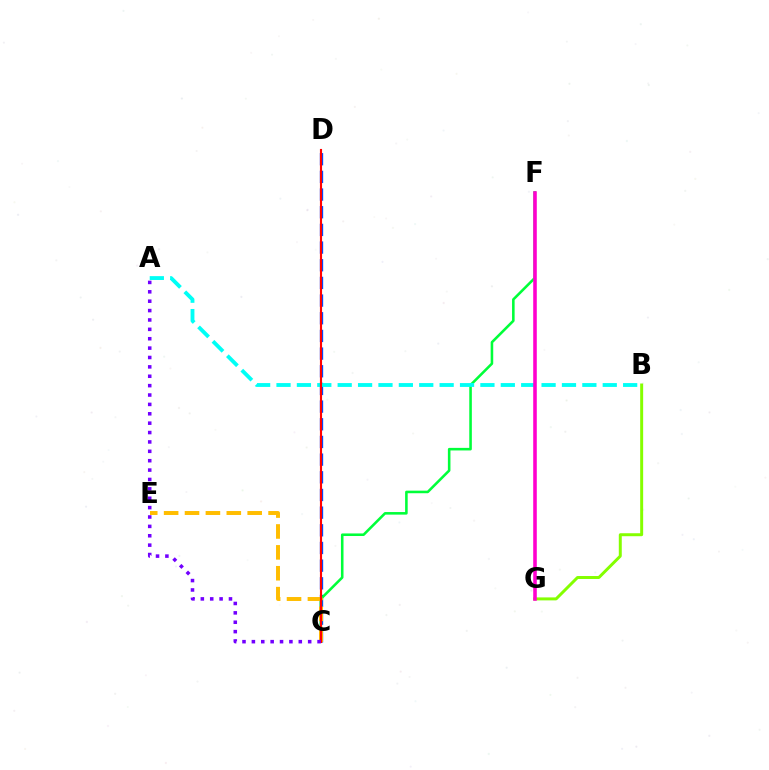{('C', 'D'): [{'color': '#004bff', 'line_style': 'dashed', 'thickness': 2.4}, {'color': '#ff0000', 'line_style': 'solid', 'thickness': 1.53}], ('C', 'F'): [{'color': '#00ff39', 'line_style': 'solid', 'thickness': 1.85}], ('B', 'G'): [{'color': '#84ff00', 'line_style': 'solid', 'thickness': 2.14}], ('A', 'B'): [{'color': '#00fff6', 'line_style': 'dashed', 'thickness': 2.77}], ('C', 'E'): [{'color': '#ffbd00', 'line_style': 'dashed', 'thickness': 2.84}], ('A', 'C'): [{'color': '#7200ff', 'line_style': 'dotted', 'thickness': 2.55}], ('F', 'G'): [{'color': '#ff00cf', 'line_style': 'solid', 'thickness': 2.58}]}